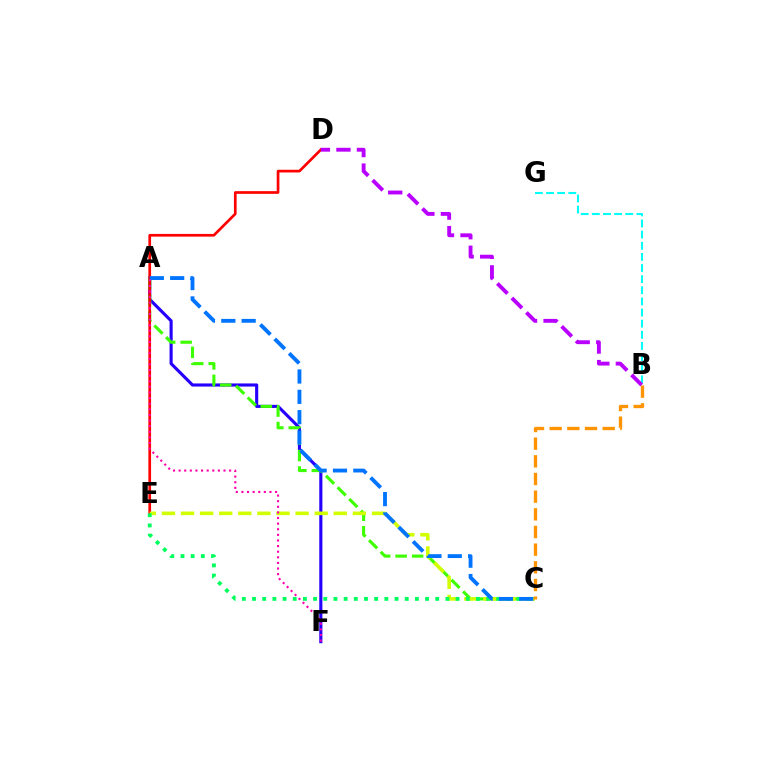{('A', 'F'): [{'color': '#2500ff', 'line_style': 'solid', 'thickness': 2.24}, {'color': '#ff00ac', 'line_style': 'dotted', 'thickness': 1.52}], ('A', 'C'): [{'color': '#3dff00', 'line_style': 'dashed', 'thickness': 2.24}, {'color': '#0074ff', 'line_style': 'dashed', 'thickness': 2.76}], ('D', 'E'): [{'color': '#ff0000', 'line_style': 'solid', 'thickness': 1.94}], ('B', 'G'): [{'color': '#00fff6', 'line_style': 'dashed', 'thickness': 1.51}], ('C', 'E'): [{'color': '#d1ff00', 'line_style': 'dashed', 'thickness': 2.59}, {'color': '#00ff5c', 'line_style': 'dotted', 'thickness': 2.77}], ('B', 'C'): [{'color': '#ff9400', 'line_style': 'dashed', 'thickness': 2.4}], ('B', 'D'): [{'color': '#b900ff', 'line_style': 'dashed', 'thickness': 2.79}]}